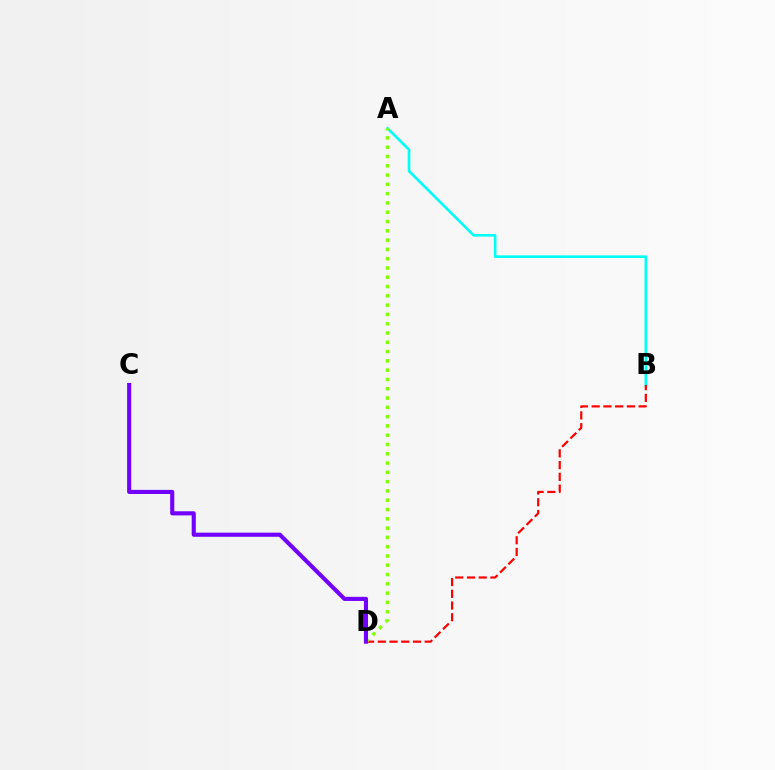{('A', 'B'): [{'color': '#00fff6', 'line_style': 'solid', 'thickness': 1.89}], ('B', 'D'): [{'color': '#ff0000', 'line_style': 'dashed', 'thickness': 1.59}], ('A', 'D'): [{'color': '#84ff00', 'line_style': 'dotted', 'thickness': 2.52}], ('C', 'D'): [{'color': '#7200ff', 'line_style': 'solid', 'thickness': 2.96}]}